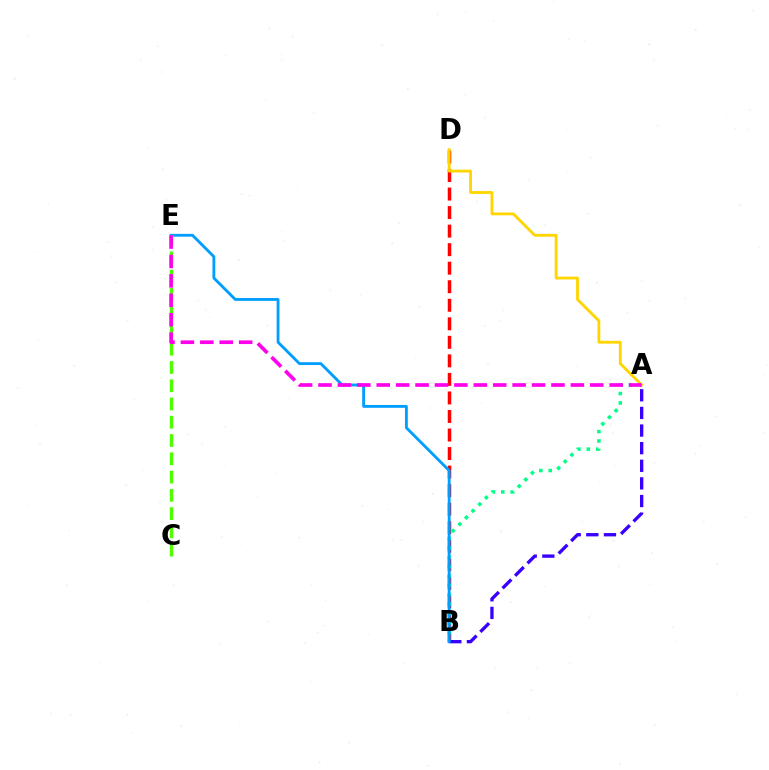{('B', 'D'): [{'color': '#ff0000', 'line_style': 'dashed', 'thickness': 2.52}], ('A', 'B'): [{'color': '#00ff86', 'line_style': 'dotted', 'thickness': 2.55}, {'color': '#3700ff', 'line_style': 'dashed', 'thickness': 2.39}], ('B', 'E'): [{'color': '#009eff', 'line_style': 'solid', 'thickness': 2.04}], ('C', 'E'): [{'color': '#4fff00', 'line_style': 'dashed', 'thickness': 2.48}], ('A', 'D'): [{'color': '#ffd500', 'line_style': 'solid', 'thickness': 2.04}], ('A', 'E'): [{'color': '#ff00ed', 'line_style': 'dashed', 'thickness': 2.64}]}